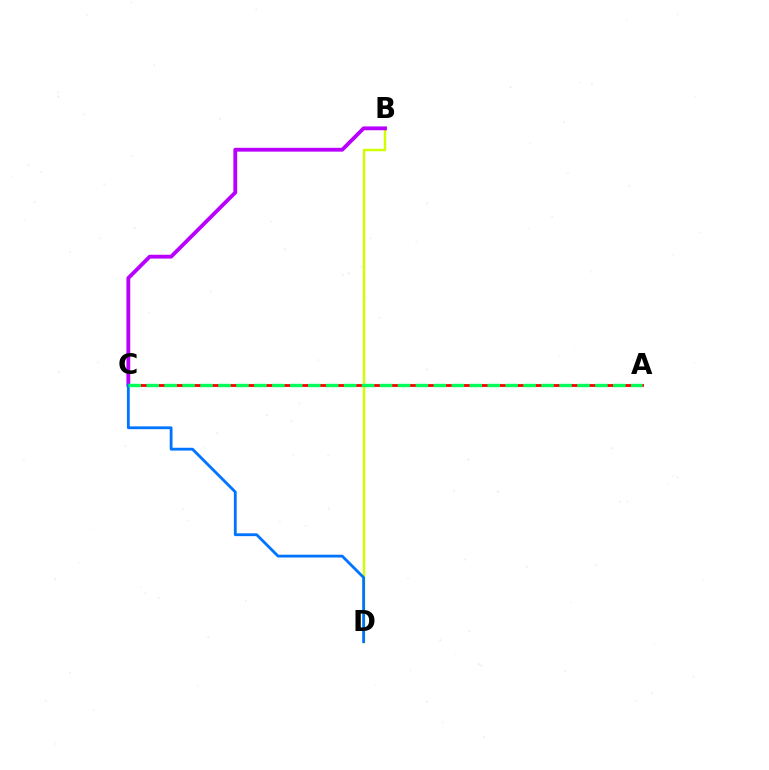{('B', 'D'): [{'color': '#d1ff00', 'line_style': 'solid', 'thickness': 1.76}], ('B', 'C'): [{'color': '#b900ff', 'line_style': 'solid', 'thickness': 2.76}], ('A', 'C'): [{'color': '#ff0000', 'line_style': 'solid', 'thickness': 2.04}, {'color': '#00ff5c', 'line_style': 'dashed', 'thickness': 2.44}], ('C', 'D'): [{'color': '#0074ff', 'line_style': 'solid', 'thickness': 2.02}]}